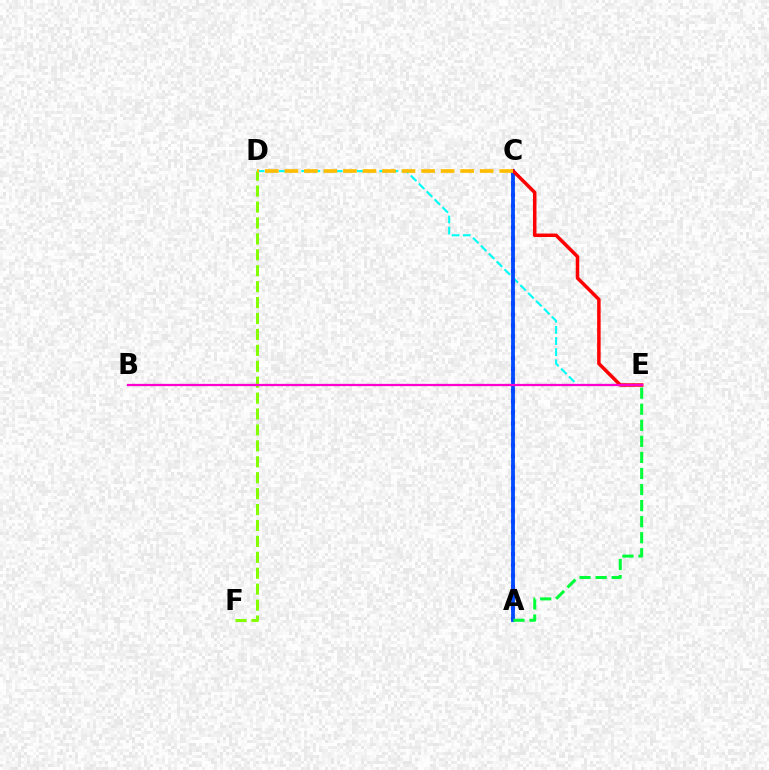{('D', 'E'): [{'color': '#00fff6', 'line_style': 'dashed', 'thickness': 1.51}], ('D', 'F'): [{'color': '#84ff00', 'line_style': 'dashed', 'thickness': 2.16}], ('A', 'C'): [{'color': '#7200ff', 'line_style': 'dotted', 'thickness': 2.96}, {'color': '#004bff', 'line_style': 'solid', 'thickness': 2.74}], ('A', 'E'): [{'color': '#00ff39', 'line_style': 'dashed', 'thickness': 2.18}], ('C', 'E'): [{'color': '#ff0000', 'line_style': 'solid', 'thickness': 2.52}], ('C', 'D'): [{'color': '#ffbd00', 'line_style': 'dashed', 'thickness': 2.65}], ('B', 'E'): [{'color': '#ff00cf', 'line_style': 'solid', 'thickness': 1.63}]}